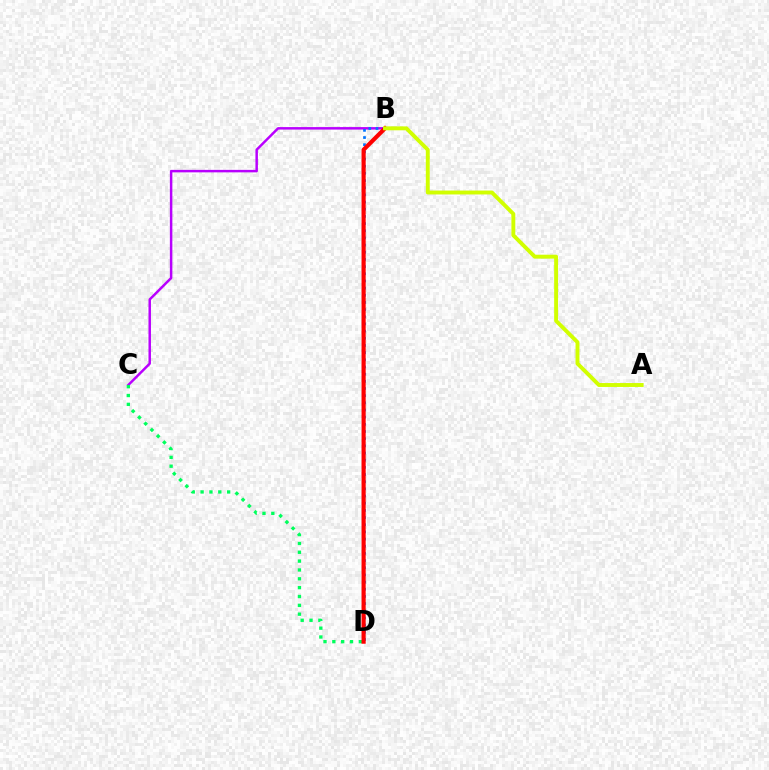{('B', 'C'): [{'color': '#b900ff', 'line_style': 'solid', 'thickness': 1.79}], ('C', 'D'): [{'color': '#00ff5c', 'line_style': 'dotted', 'thickness': 2.4}], ('B', 'D'): [{'color': '#0074ff', 'line_style': 'dotted', 'thickness': 1.95}, {'color': '#ff0000', 'line_style': 'solid', 'thickness': 2.99}], ('A', 'B'): [{'color': '#d1ff00', 'line_style': 'solid', 'thickness': 2.82}]}